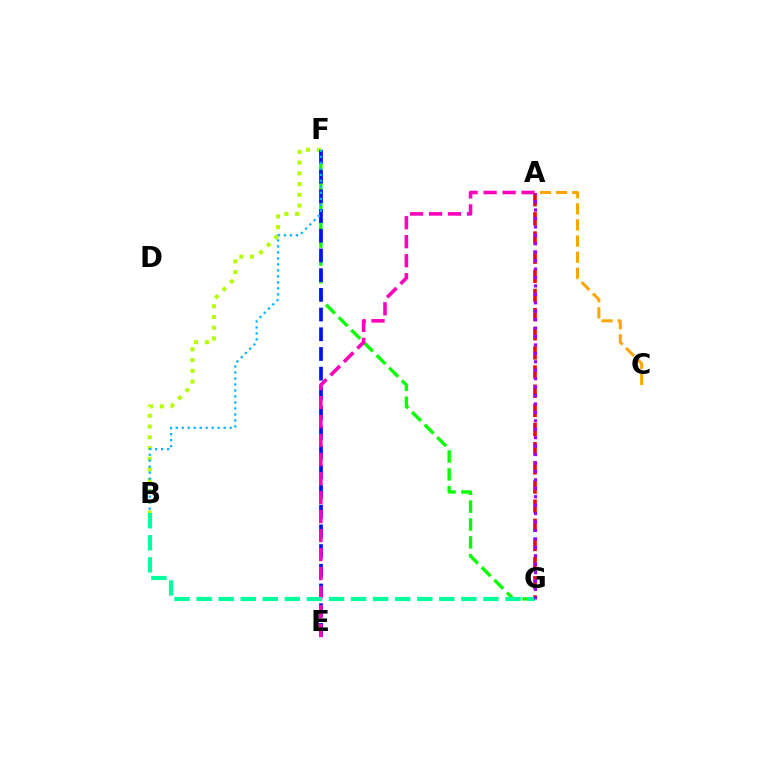{('F', 'G'): [{'color': '#08ff00', 'line_style': 'dashed', 'thickness': 2.43}], ('B', 'F'): [{'color': '#b3ff00', 'line_style': 'dotted', 'thickness': 2.92}, {'color': '#00b5ff', 'line_style': 'dotted', 'thickness': 1.63}], ('E', 'F'): [{'color': '#0010ff', 'line_style': 'dashed', 'thickness': 2.68}], ('A', 'G'): [{'color': '#ff0000', 'line_style': 'dashed', 'thickness': 2.6}, {'color': '#9b00ff', 'line_style': 'dotted', 'thickness': 2.29}], ('A', 'E'): [{'color': '#ff00bd', 'line_style': 'dashed', 'thickness': 2.58}], ('A', 'C'): [{'color': '#ffa500', 'line_style': 'dashed', 'thickness': 2.19}], ('B', 'G'): [{'color': '#00ff9d', 'line_style': 'dashed', 'thickness': 3.0}]}